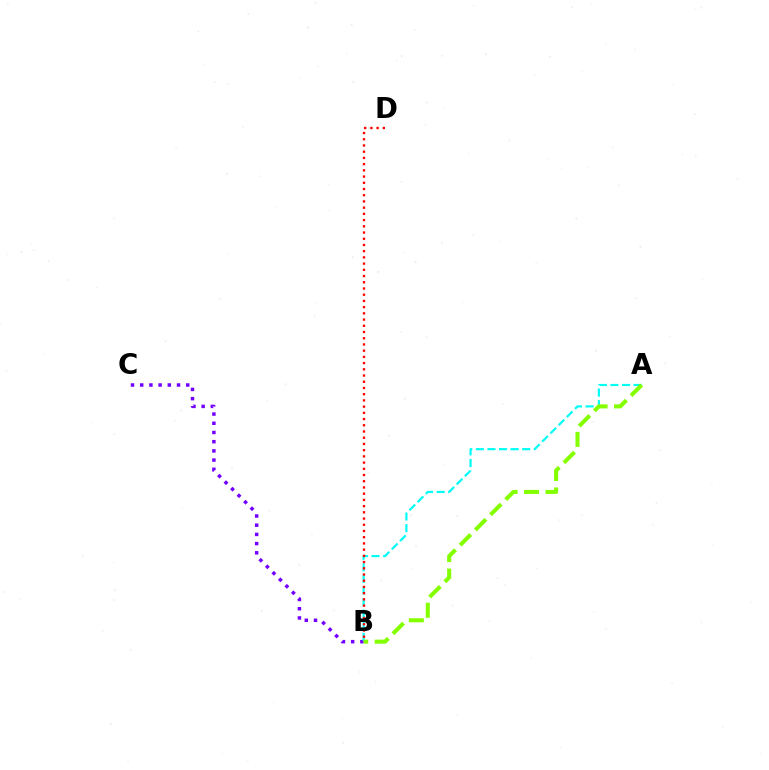{('B', 'C'): [{'color': '#7200ff', 'line_style': 'dotted', 'thickness': 2.5}], ('A', 'B'): [{'color': '#00fff6', 'line_style': 'dashed', 'thickness': 1.57}, {'color': '#84ff00', 'line_style': 'dashed', 'thickness': 2.92}], ('B', 'D'): [{'color': '#ff0000', 'line_style': 'dotted', 'thickness': 1.69}]}